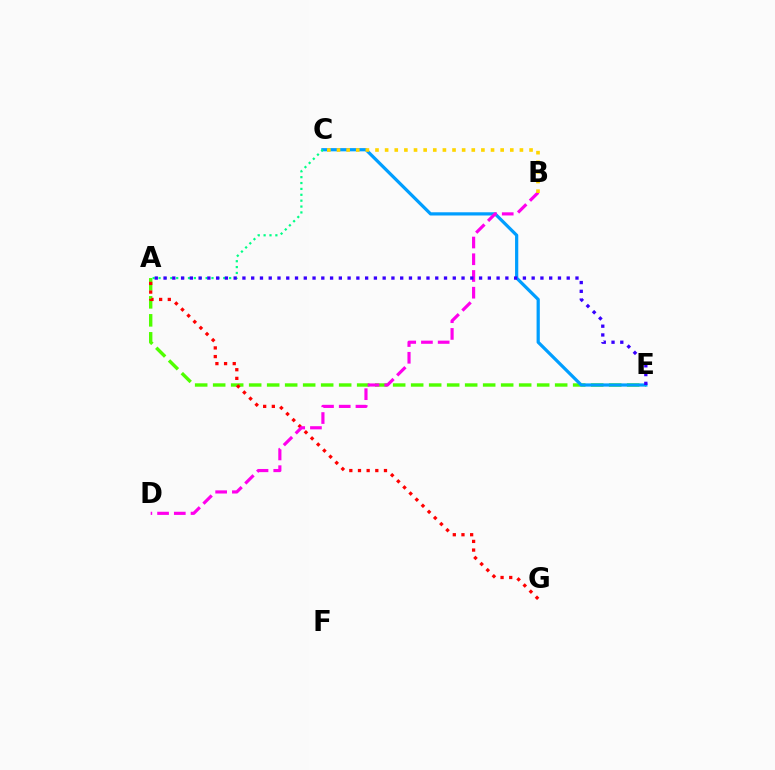{('A', 'E'): [{'color': '#4fff00', 'line_style': 'dashed', 'thickness': 2.45}, {'color': '#3700ff', 'line_style': 'dotted', 'thickness': 2.38}], ('C', 'E'): [{'color': '#009eff', 'line_style': 'solid', 'thickness': 2.32}], ('A', 'G'): [{'color': '#ff0000', 'line_style': 'dotted', 'thickness': 2.35}], ('A', 'C'): [{'color': '#00ff86', 'line_style': 'dotted', 'thickness': 1.6}], ('B', 'D'): [{'color': '#ff00ed', 'line_style': 'dashed', 'thickness': 2.27}], ('B', 'C'): [{'color': '#ffd500', 'line_style': 'dotted', 'thickness': 2.62}]}